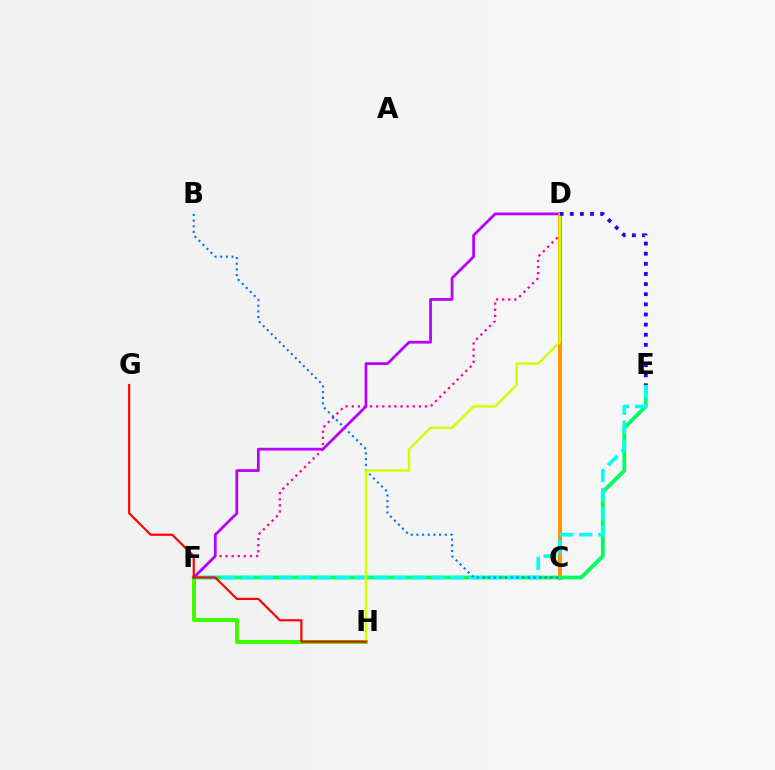{('C', 'D'): [{'color': '#ff9400', 'line_style': 'solid', 'thickness': 2.91}], ('D', 'F'): [{'color': '#ff00ac', 'line_style': 'dotted', 'thickness': 1.66}, {'color': '#b900ff', 'line_style': 'solid', 'thickness': 1.99}], ('E', 'F'): [{'color': '#00ff5c', 'line_style': 'solid', 'thickness': 2.73}, {'color': '#00fff6', 'line_style': 'dashed', 'thickness': 2.59}], ('B', 'C'): [{'color': '#0074ff', 'line_style': 'dotted', 'thickness': 1.54}], ('F', 'H'): [{'color': '#3dff00', 'line_style': 'solid', 'thickness': 2.87}], ('D', 'H'): [{'color': '#d1ff00', 'line_style': 'solid', 'thickness': 1.74}], ('D', 'E'): [{'color': '#2500ff', 'line_style': 'dotted', 'thickness': 2.75}], ('G', 'H'): [{'color': '#ff0000', 'line_style': 'solid', 'thickness': 1.56}]}